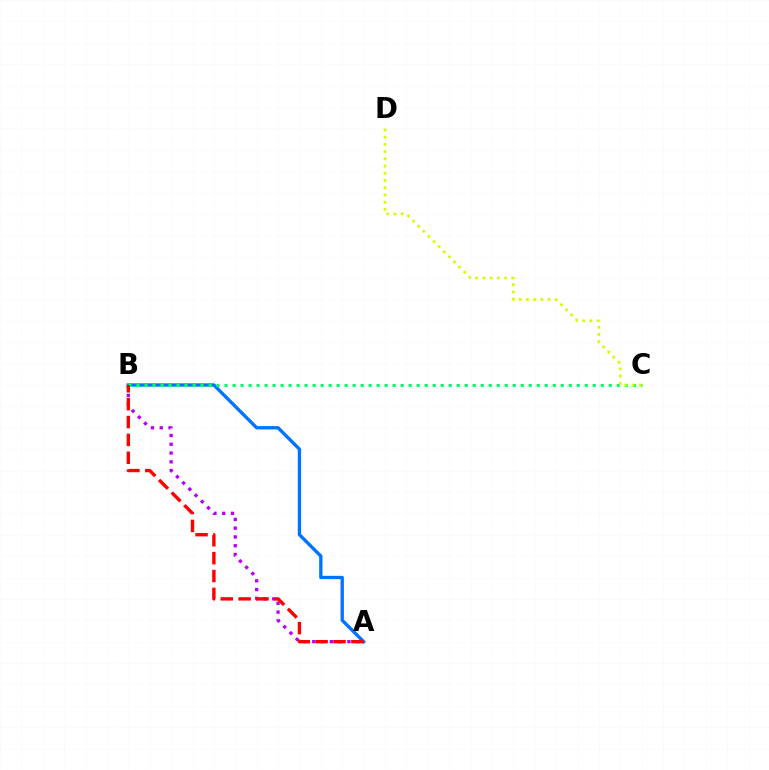{('A', 'B'): [{'color': '#b900ff', 'line_style': 'dotted', 'thickness': 2.39}, {'color': '#0074ff', 'line_style': 'solid', 'thickness': 2.4}, {'color': '#ff0000', 'line_style': 'dashed', 'thickness': 2.43}], ('B', 'C'): [{'color': '#00ff5c', 'line_style': 'dotted', 'thickness': 2.17}], ('C', 'D'): [{'color': '#d1ff00', 'line_style': 'dotted', 'thickness': 1.96}]}